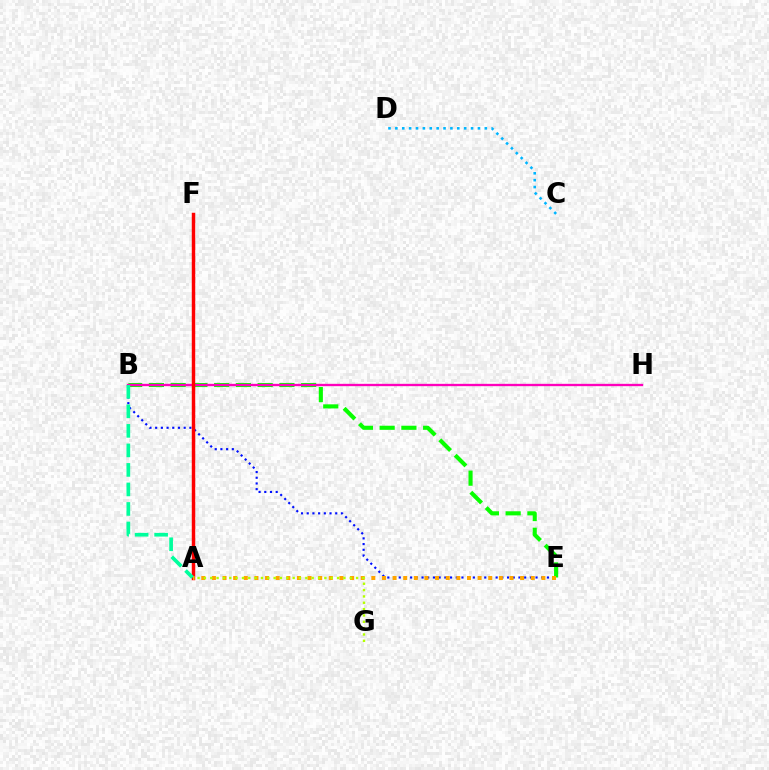{('B', 'E'): [{'color': '#08ff00', 'line_style': 'dashed', 'thickness': 2.95}, {'color': '#0010ff', 'line_style': 'dotted', 'thickness': 1.55}], ('C', 'D'): [{'color': '#00b5ff', 'line_style': 'dotted', 'thickness': 1.87}], ('A', 'F'): [{'color': '#9b00ff', 'line_style': 'dashed', 'thickness': 1.84}, {'color': '#ff0000', 'line_style': 'solid', 'thickness': 2.48}], ('B', 'H'): [{'color': '#ff00bd', 'line_style': 'solid', 'thickness': 1.68}], ('A', 'E'): [{'color': '#ffa500', 'line_style': 'dotted', 'thickness': 2.89}], ('A', 'G'): [{'color': '#b3ff00', 'line_style': 'dotted', 'thickness': 1.72}], ('A', 'B'): [{'color': '#00ff9d', 'line_style': 'dashed', 'thickness': 2.65}]}